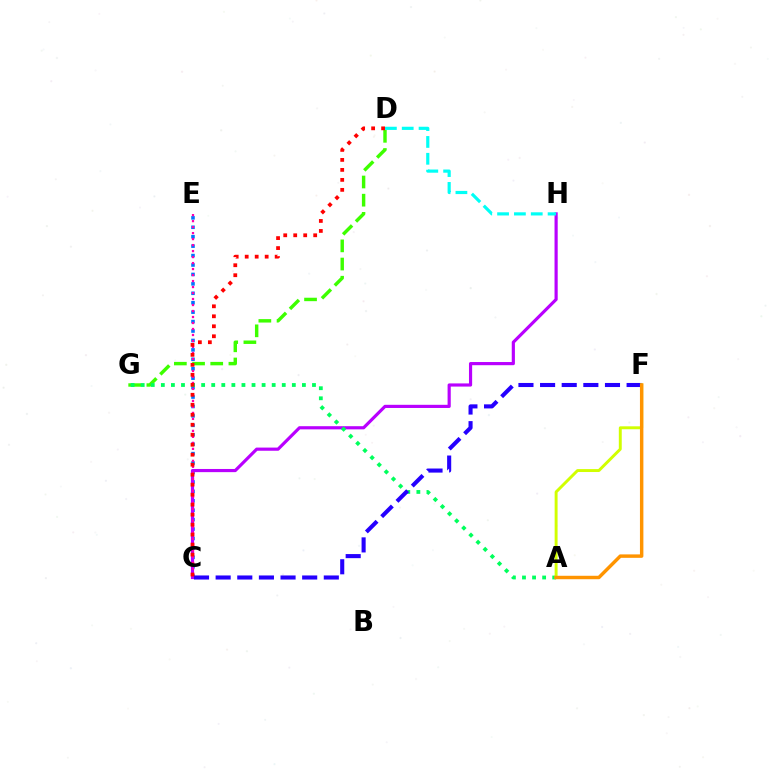{('C', 'E'): [{'color': '#0074ff', 'line_style': 'dotted', 'thickness': 2.56}, {'color': '#ff00ac', 'line_style': 'dotted', 'thickness': 1.63}], ('C', 'H'): [{'color': '#b900ff', 'line_style': 'solid', 'thickness': 2.28}], ('D', 'G'): [{'color': '#3dff00', 'line_style': 'dashed', 'thickness': 2.47}], ('A', 'G'): [{'color': '#00ff5c', 'line_style': 'dotted', 'thickness': 2.74}], ('D', 'H'): [{'color': '#00fff6', 'line_style': 'dashed', 'thickness': 2.29}], ('C', 'F'): [{'color': '#2500ff', 'line_style': 'dashed', 'thickness': 2.94}], ('C', 'D'): [{'color': '#ff0000', 'line_style': 'dotted', 'thickness': 2.71}], ('A', 'F'): [{'color': '#d1ff00', 'line_style': 'solid', 'thickness': 2.11}, {'color': '#ff9400', 'line_style': 'solid', 'thickness': 2.48}]}